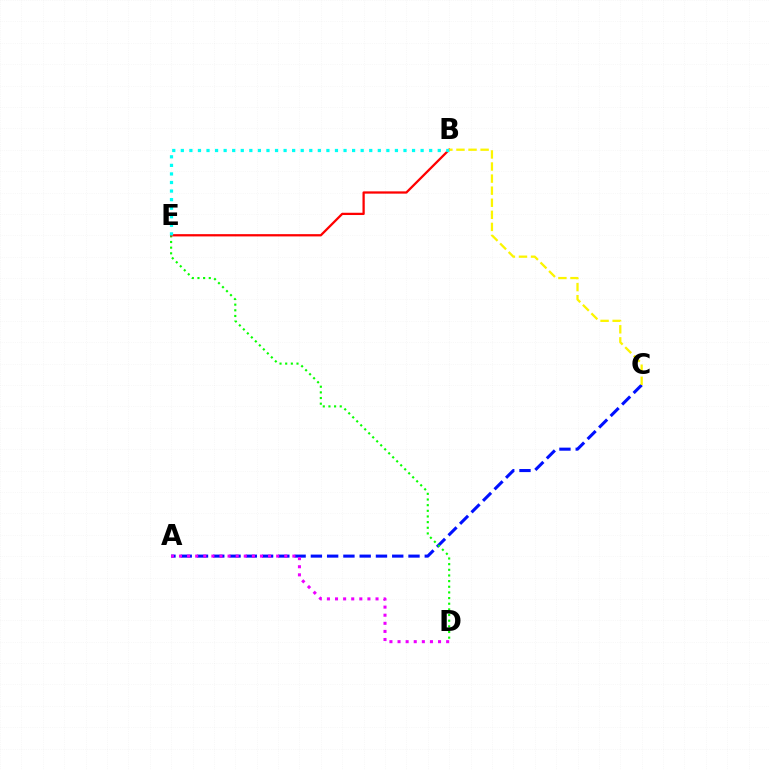{('A', 'C'): [{'color': '#0010ff', 'line_style': 'dashed', 'thickness': 2.21}], ('D', 'E'): [{'color': '#08ff00', 'line_style': 'dotted', 'thickness': 1.54}], ('A', 'D'): [{'color': '#ee00ff', 'line_style': 'dotted', 'thickness': 2.2}], ('B', 'E'): [{'color': '#ff0000', 'line_style': 'solid', 'thickness': 1.63}, {'color': '#00fff6', 'line_style': 'dotted', 'thickness': 2.33}], ('B', 'C'): [{'color': '#fcf500', 'line_style': 'dashed', 'thickness': 1.64}]}